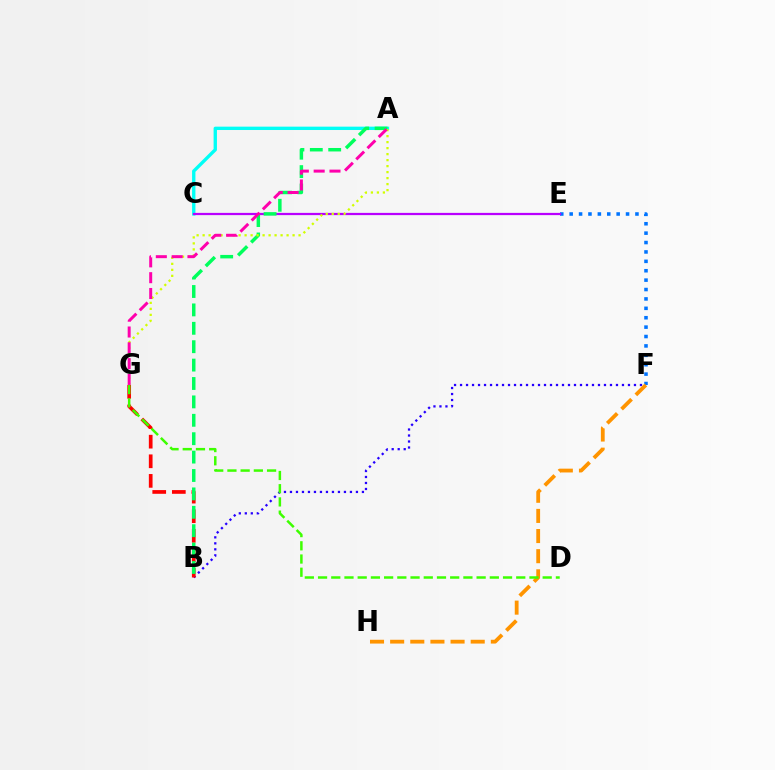{('B', 'F'): [{'color': '#2500ff', 'line_style': 'dotted', 'thickness': 1.63}], ('A', 'C'): [{'color': '#00fff6', 'line_style': 'solid', 'thickness': 2.41}], ('B', 'G'): [{'color': '#ff0000', 'line_style': 'dashed', 'thickness': 2.66}], ('E', 'F'): [{'color': '#0074ff', 'line_style': 'dotted', 'thickness': 2.55}], ('C', 'E'): [{'color': '#b900ff', 'line_style': 'solid', 'thickness': 1.61}], ('A', 'B'): [{'color': '#00ff5c', 'line_style': 'dashed', 'thickness': 2.5}], ('A', 'G'): [{'color': '#d1ff00', 'line_style': 'dotted', 'thickness': 1.63}, {'color': '#ff00ac', 'line_style': 'dashed', 'thickness': 2.15}], ('F', 'H'): [{'color': '#ff9400', 'line_style': 'dashed', 'thickness': 2.74}], ('D', 'G'): [{'color': '#3dff00', 'line_style': 'dashed', 'thickness': 1.8}]}